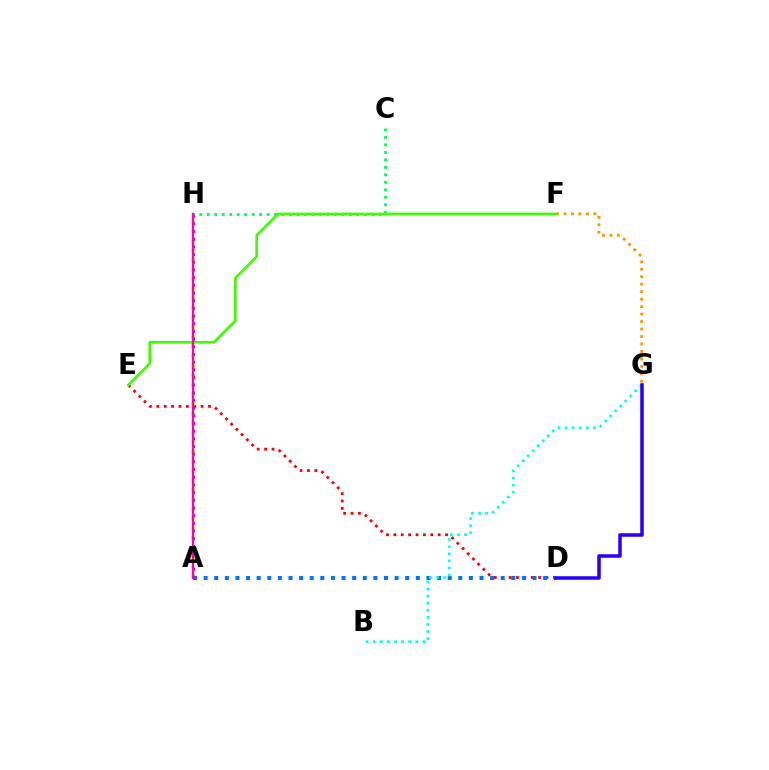{('D', 'E'): [{'color': '#ff0000', 'line_style': 'dotted', 'thickness': 2.01}], ('A', 'D'): [{'color': '#0074ff', 'line_style': 'dotted', 'thickness': 2.88}], ('A', 'H'): [{'color': '#d1ff00', 'line_style': 'dotted', 'thickness': 2.6}, {'color': '#b900ff', 'line_style': 'dotted', 'thickness': 2.09}, {'color': '#ff00ac', 'line_style': 'solid', 'thickness': 1.67}], ('C', 'H'): [{'color': '#00ff5c', 'line_style': 'dotted', 'thickness': 2.03}], ('F', 'G'): [{'color': '#ff9400', 'line_style': 'dotted', 'thickness': 2.03}], ('E', 'F'): [{'color': '#3dff00', 'line_style': 'solid', 'thickness': 1.89}], ('B', 'G'): [{'color': '#00fff6', 'line_style': 'dotted', 'thickness': 1.92}], ('D', 'G'): [{'color': '#2500ff', 'line_style': 'solid', 'thickness': 2.54}]}